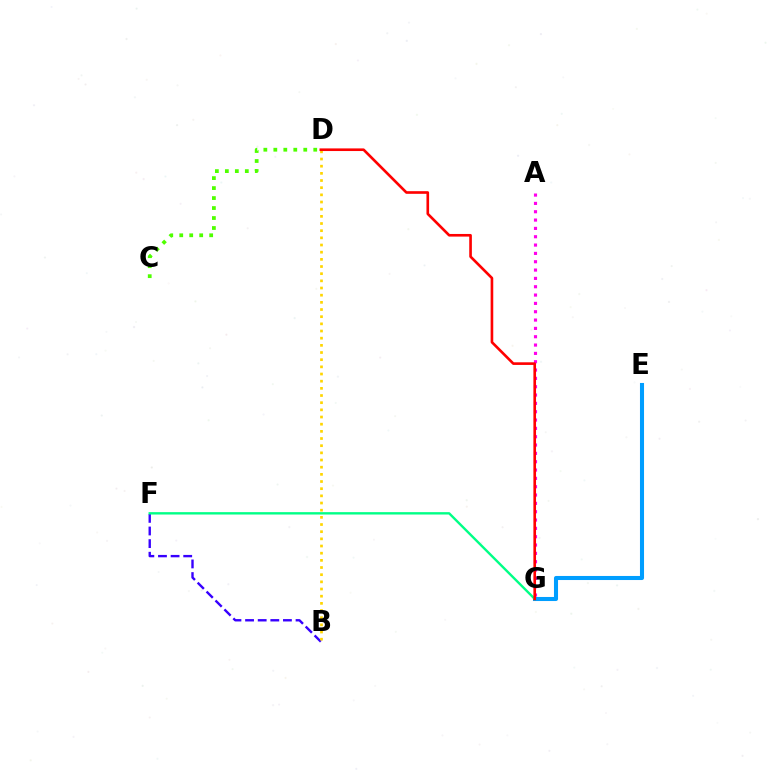{('E', 'G'): [{'color': '#009eff', 'line_style': 'solid', 'thickness': 2.92}], ('C', 'D'): [{'color': '#4fff00', 'line_style': 'dotted', 'thickness': 2.71}], ('B', 'F'): [{'color': '#3700ff', 'line_style': 'dashed', 'thickness': 1.71}], ('A', 'G'): [{'color': '#ff00ed', 'line_style': 'dotted', 'thickness': 2.26}], ('F', 'G'): [{'color': '#00ff86', 'line_style': 'solid', 'thickness': 1.71}], ('B', 'D'): [{'color': '#ffd500', 'line_style': 'dotted', 'thickness': 1.95}], ('D', 'G'): [{'color': '#ff0000', 'line_style': 'solid', 'thickness': 1.9}]}